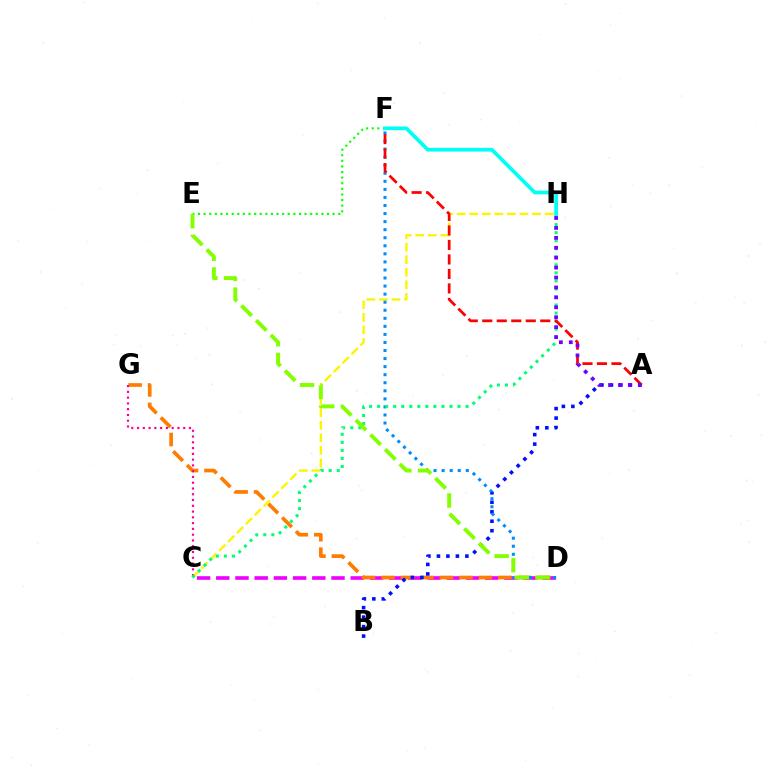{('C', 'D'): [{'color': '#ee00ff', 'line_style': 'dashed', 'thickness': 2.61}], ('D', 'G'): [{'color': '#ff7c00', 'line_style': 'dashed', 'thickness': 2.65}], ('C', 'G'): [{'color': '#ff0094', 'line_style': 'dotted', 'thickness': 1.57}], ('E', 'F'): [{'color': '#08ff00', 'line_style': 'dotted', 'thickness': 1.52}], ('A', 'B'): [{'color': '#0010ff', 'line_style': 'dotted', 'thickness': 2.58}], ('C', 'H'): [{'color': '#fcf500', 'line_style': 'dashed', 'thickness': 1.71}, {'color': '#00ff74', 'line_style': 'dotted', 'thickness': 2.19}], ('D', 'F'): [{'color': '#008cff', 'line_style': 'dotted', 'thickness': 2.19}], ('A', 'F'): [{'color': '#ff0000', 'line_style': 'dashed', 'thickness': 1.97}], ('A', 'H'): [{'color': '#7200ff', 'line_style': 'dotted', 'thickness': 2.7}], ('D', 'E'): [{'color': '#84ff00', 'line_style': 'dashed', 'thickness': 2.82}], ('F', 'H'): [{'color': '#00fff6', 'line_style': 'solid', 'thickness': 2.68}]}